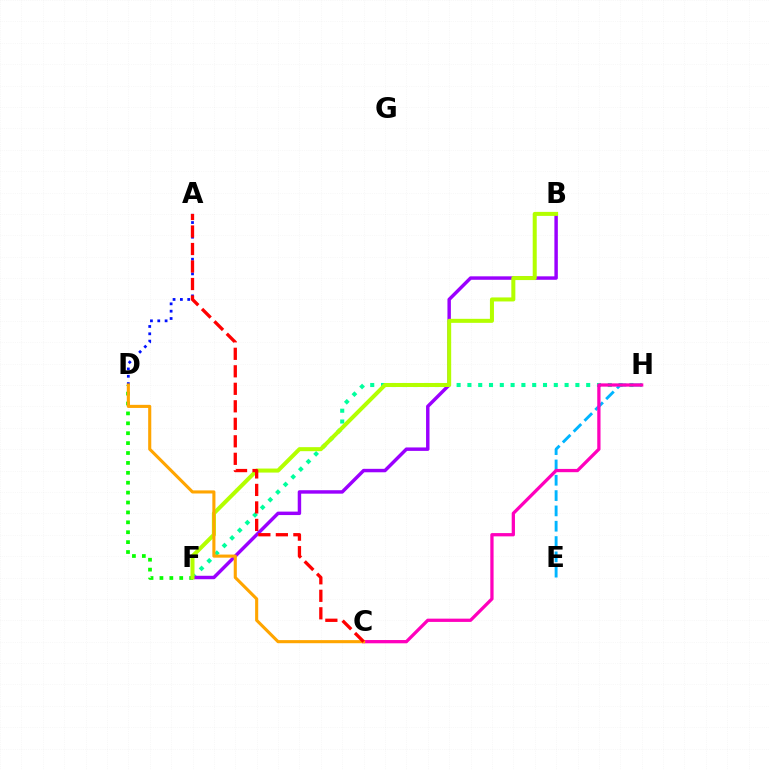{('F', 'H'): [{'color': '#00ff9d', 'line_style': 'dotted', 'thickness': 2.93}], ('B', 'F'): [{'color': '#9b00ff', 'line_style': 'solid', 'thickness': 2.48}, {'color': '#b3ff00', 'line_style': 'solid', 'thickness': 2.9}], ('D', 'F'): [{'color': '#08ff00', 'line_style': 'dotted', 'thickness': 2.69}], ('E', 'H'): [{'color': '#00b5ff', 'line_style': 'dashed', 'thickness': 2.08}], ('C', 'H'): [{'color': '#ff00bd', 'line_style': 'solid', 'thickness': 2.36}], ('A', 'D'): [{'color': '#0010ff', 'line_style': 'dotted', 'thickness': 1.99}], ('C', 'D'): [{'color': '#ffa500', 'line_style': 'solid', 'thickness': 2.23}], ('A', 'C'): [{'color': '#ff0000', 'line_style': 'dashed', 'thickness': 2.38}]}